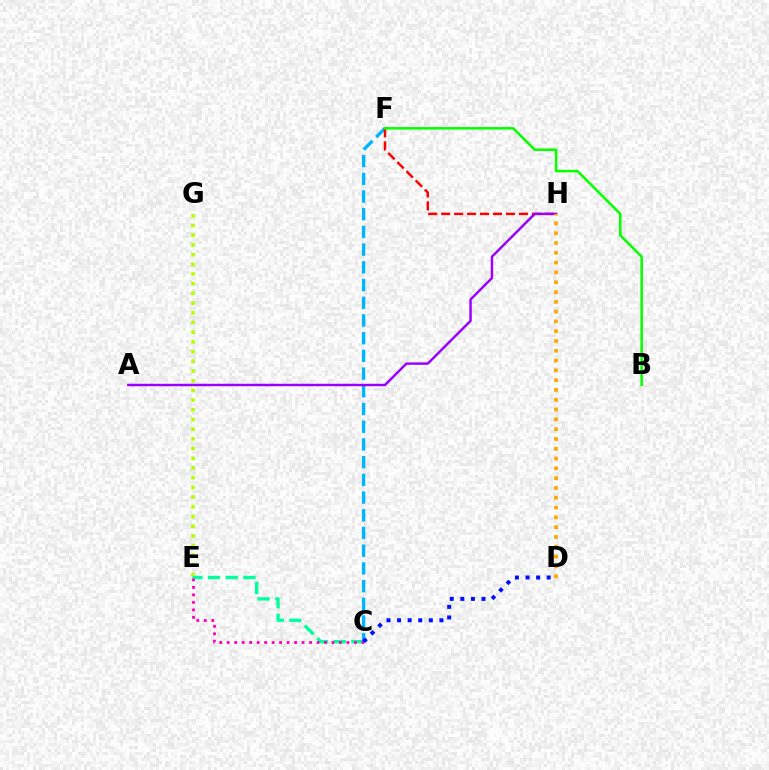{('E', 'G'): [{'color': '#b3ff00', 'line_style': 'dotted', 'thickness': 2.63}], ('C', 'E'): [{'color': '#00ff9d', 'line_style': 'dashed', 'thickness': 2.41}, {'color': '#ff00bd', 'line_style': 'dotted', 'thickness': 2.03}], ('C', 'F'): [{'color': '#00b5ff', 'line_style': 'dashed', 'thickness': 2.41}], ('F', 'H'): [{'color': '#ff0000', 'line_style': 'dashed', 'thickness': 1.76}], ('B', 'F'): [{'color': '#08ff00', 'line_style': 'solid', 'thickness': 1.83}], ('C', 'D'): [{'color': '#0010ff', 'line_style': 'dotted', 'thickness': 2.87}], ('A', 'H'): [{'color': '#9b00ff', 'line_style': 'solid', 'thickness': 1.76}], ('D', 'H'): [{'color': '#ffa500', 'line_style': 'dotted', 'thickness': 2.66}]}